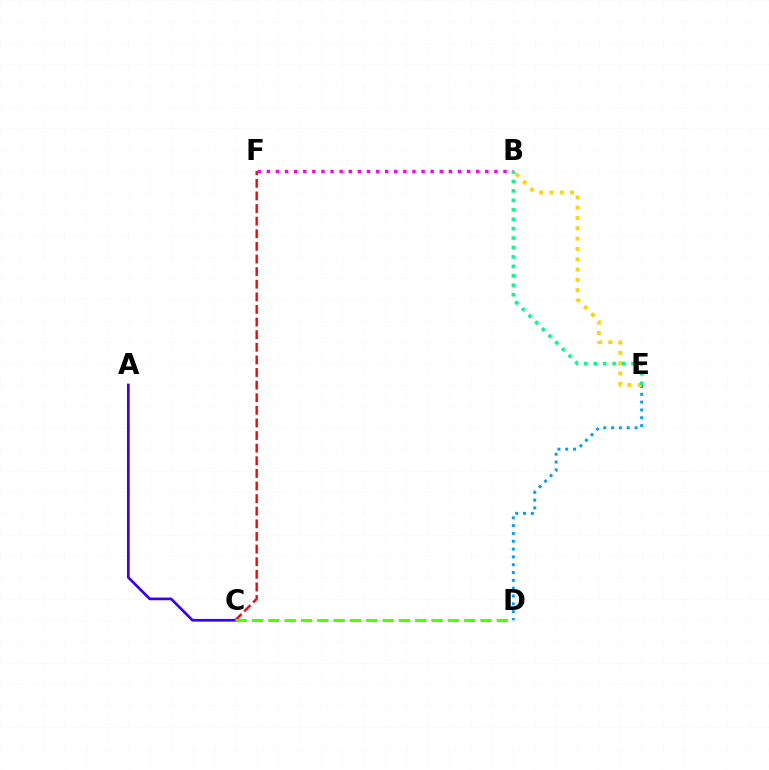{('D', 'E'): [{'color': '#009eff', 'line_style': 'dotted', 'thickness': 2.12}], ('A', 'C'): [{'color': '#3700ff', 'line_style': 'solid', 'thickness': 1.93}], ('B', 'F'): [{'color': '#ff00ed', 'line_style': 'dotted', 'thickness': 2.47}], ('C', 'F'): [{'color': '#ff0000', 'line_style': 'dashed', 'thickness': 1.71}], ('C', 'D'): [{'color': '#4fff00', 'line_style': 'dashed', 'thickness': 2.22}], ('B', 'E'): [{'color': '#ffd500', 'line_style': 'dotted', 'thickness': 2.8}, {'color': '#00ff86', 'line_style': 'dotted', 'thickness': 2.56}]}